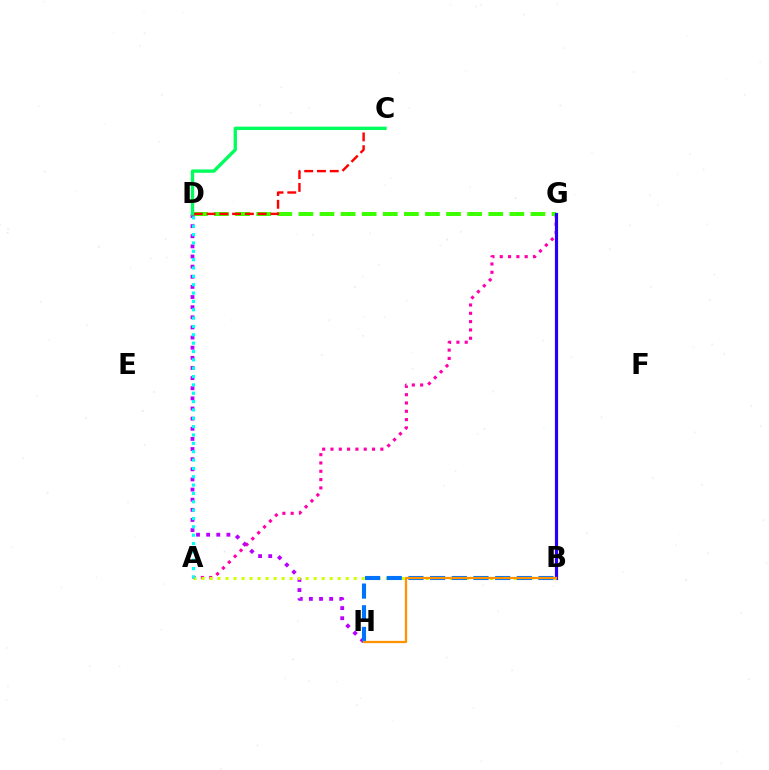{('A', 'G'): [{'color': '#ff00ac', 'line_style': 'dotted', 'thickness': 2.26}], ('D', 'G'): [{'color': '#3dff00', 'line_style': 'dashed', 'thickness': 2.87}], ('D', 'H'): [{'color': '#b900ff', 'line_style': 'dotted', 'thickness': 2.75}], ('B', 'G'): [{'color': '#2500ff', 'line_style': 'solid', 'thickness': 2.28}], ('A', 'B'): [{'color': '#d1ff00', 'line_style': 'dotted', 'thickness': 2.18}], ('C', 'D'): [{'color': '#ff0000', 'line_style': 'dashed', 'thickness': 1.73}, {'color': '#00ff5c', 'line_style': 'solid', 'thickness': 2.42}], ('A', 'D'): [{'color': '#00fff6', 'line_style': 'dotted', 'thickness': 2.27}], ('B', 'H'): [{'color': '#0074ff', 'line_style': 'dashed', 'thickness': 2.94}, {'color': '#ff9400', 'line_style': 'solid', 'thickness': 1.63}]}